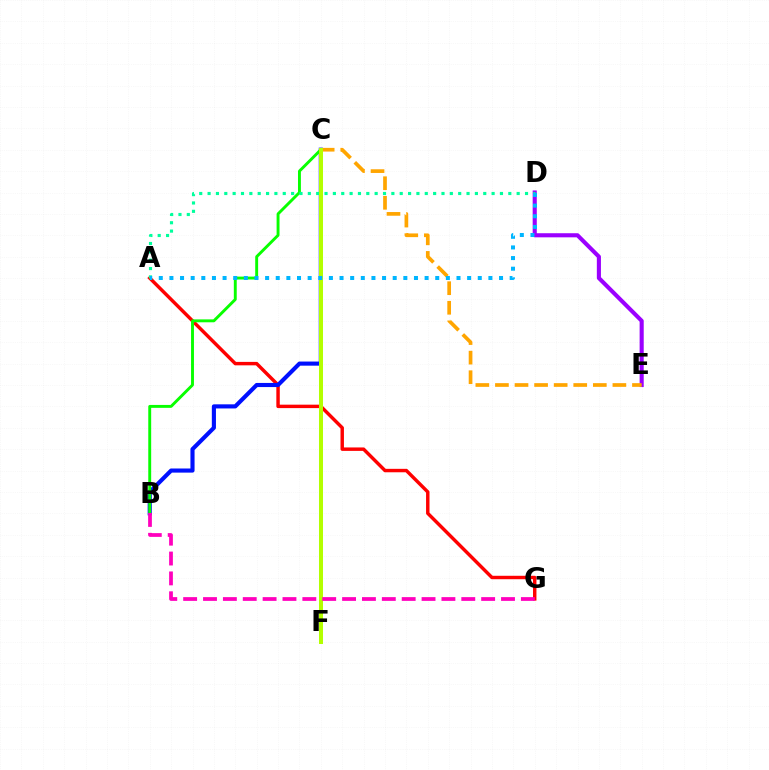{('A', 'G'): [{'color': '#ff0000', 'line_style': 'solid', 'thickness': 2.48}], ('B', 'C'): [{'color': '#0010ff', 'line_style': 'solid', 'thickness': 2.97}, {'color': '#08ff00', 'line_style': 'solid', 'thickness': 2.09}], ('D', 'E'): [{'color': '#9b00ff', 'line_style': 'solid', 'thickness': 2.95}], ('C', 'E'): [{'color': '#ffa500', 'line_style': 'dashed', 'thickness': 2.66}], ('A', 'D'): [{'color': '#00ff9d', 'line_style': 'dotted', 'thickness': 2.27}, {'color': '#00b5ff', 'line_style': 'dotted', 'thickness': 2.89}], ('C', 'F'): [{'color': '#b3ff00', 'line_style': 'solid', 'thickness': 2.89}], ('B', 'G'): [{'color': '#ff00bd', 'line_style': 'dashed', 'thickness': 2.7}]}